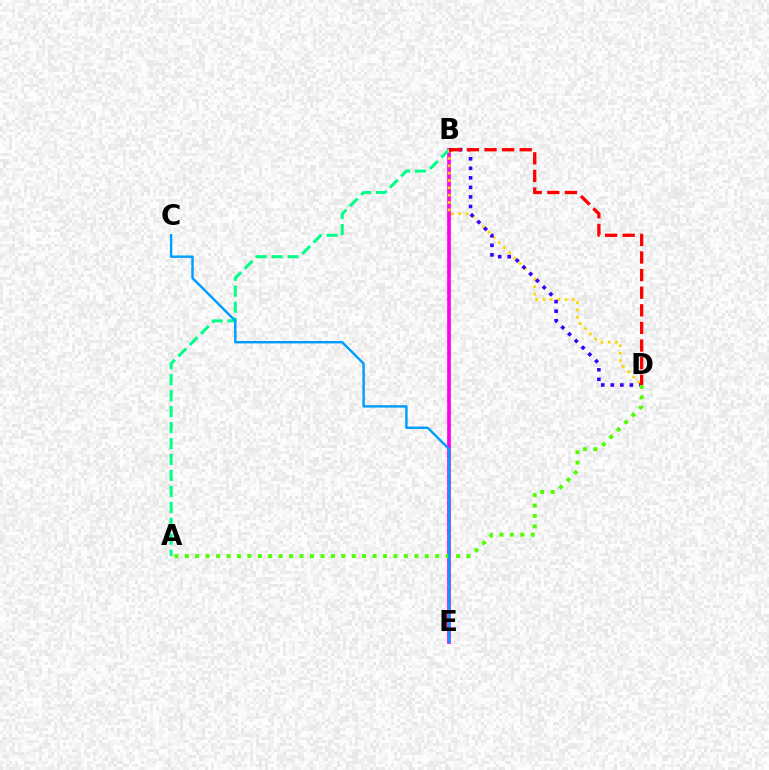{('B', 'E'): [{'color': '#ff00ed', 'line_style': 'solid', 'thickness': 2.67}], ('A', 'B'): [{'color': '#00ff86', 'line_style': 'dashed', 'thickness': 2.17}], ('B', 'D'): [{'color': '#ffd500', 'line_style': 'dotted', 'thickness': 1.99}, {'color': '#3700ff', 'line_style': 'dotted', 'thickness': 2.59}, {'color': '#ff0000', 'line_style': 'dashed', 'thickness': 2.39}], ('A', 'D'): [{'color': '#4fff00', 'line_style': 'dotted', 'thickness': 2.84}], ('C', 'E'): [{'color': '#009eff', 'line_style': 'solid', 'thickness': 1.75}]}